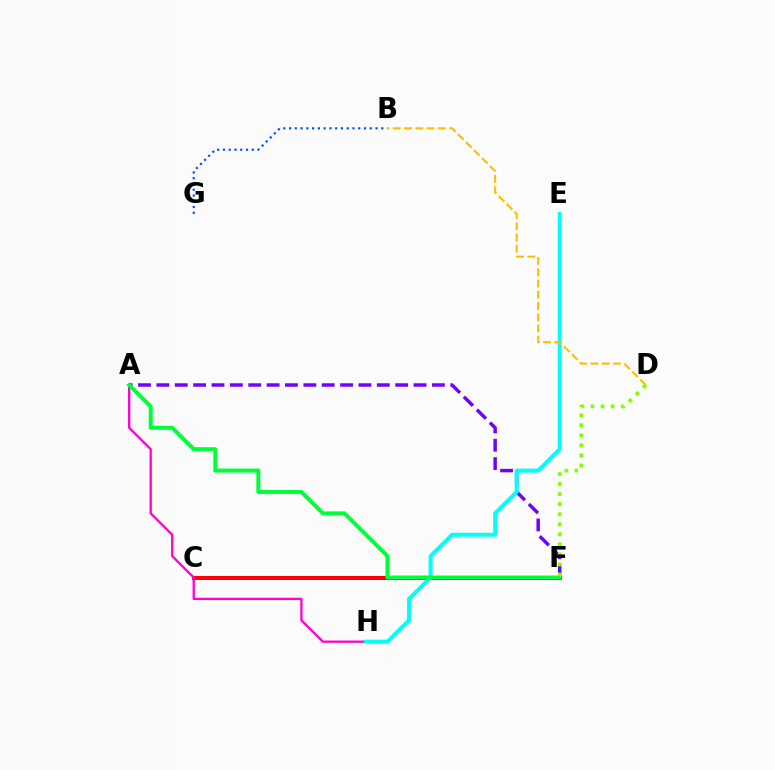{('C', 'F'): [{'color': '#ff0000', 'line_style': 'solid', 'thickness': 2.88}], ('A', 'F'): [{'color': '#7200ff', 'line_style': 'dashed', 'thickness': 2.5}, {'color': '#00ff39', 'line_style': 'solid', 'thickness': 2.86}], ('A', 'H'): [{'color': '#ff00cf', 'line_style': 'solid', 'thickness': 1.66}], ('E', 'H'): [{'color': '#00fff6', 'line_style': 'solid', 'thickness': 2.86}], ('B', 'G'): [{'color': '#004bff', 'line_style': 'dotted', 'thickness': 1.57}], ('B', 'D'): [{'color': '#ffbd00', 'line_style': 'dashed', 'thickness': 1.53}], ('D', 'F'): [{'color': '#84ff00', 'line_style': 'dotted', 'thickness': 2.73}]}